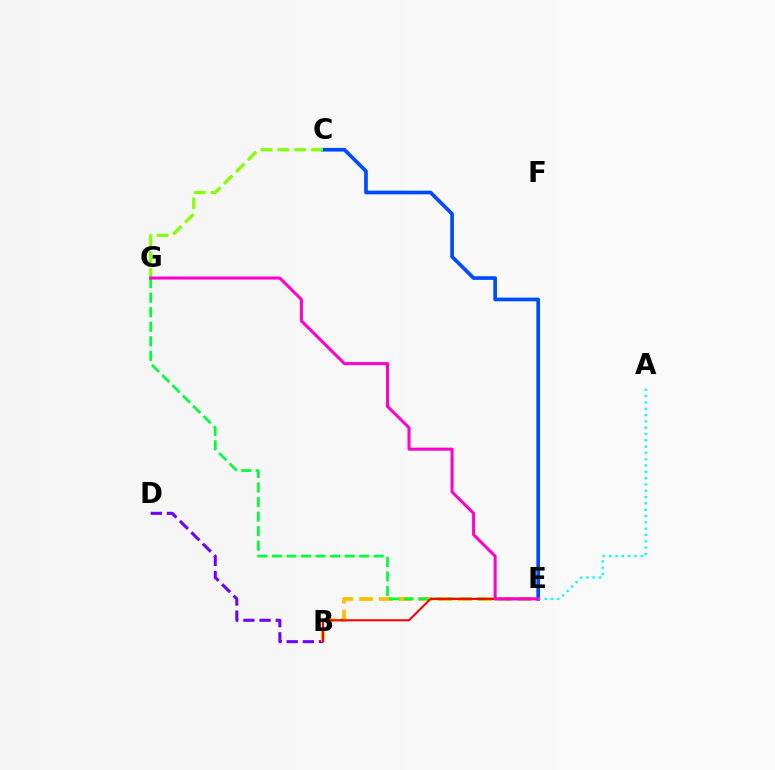{('B', 'D'): [{'color': '#7200ff', 'line_style': 'dashed', 'thickness': 2.2}], ('B', 'E'): [{'color': '#ffbd00', 'line_style': 'dashed', 'thickness': 2.69}, {'color': '#ff0000', 'line_style': 'solid', 'thickness': 1.51}], ('C', 'E'): [{'color': '#004bff', 'line_style': 'solid', 'thickness': 2.65}], ('E', 'G'): [{'color': '#00ff39', 'line_style': 'dashed', 'thickness': 1.98}, {'color': '#ff00cf', 'line_style': 'solid', 'thickness': 2.2}], ('C', 'G'): [{'color': '#84ff00', 'line_style': 'dashed', 'thickness': 2.29}], ('A', 'E'): [{'color': '#00fff6', 'line_style': 'dotted', 'thickness': 1.72}]}